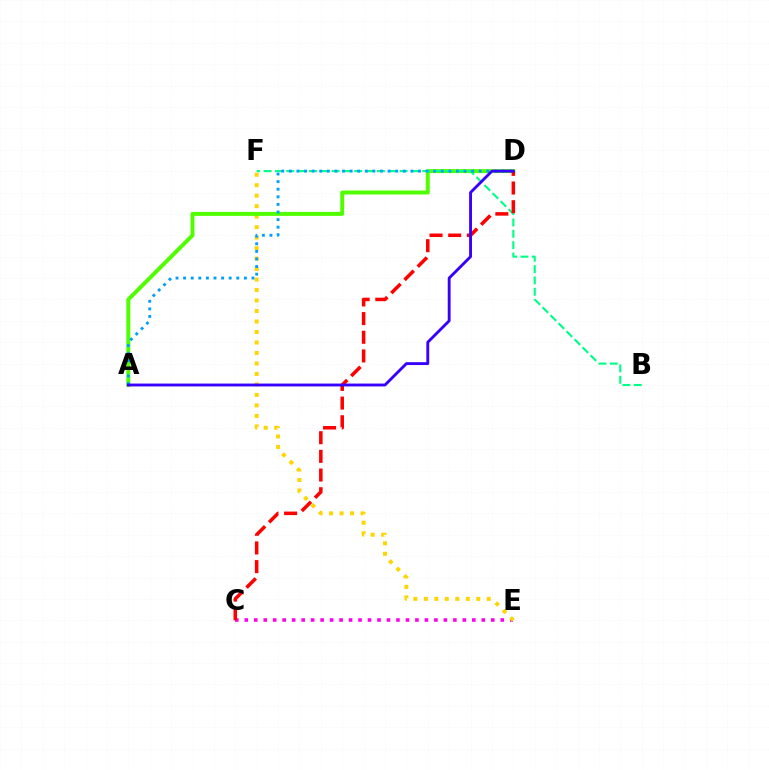{('C', 'E'): [{'color': '#ff00ed', 'line_style': 'dotted', 'thickness': 2.58}], ('E', 'F'): [{'color': '#ffd500', 'line_style': 'dotted', 'thickness': 2.85}], ('A', 'D'): [{'color': '#4fff00', 'line_style': 'solid', 'thickness': 2.85}, {'color': '#009eff', 'line_style': 'dotted', 'thickness': 2.06}, {'color': '#3700ff', 'line_style': 'solid', 'thickness': 2.06}], ('B', 'F'): [{'color': '#00ff86', 'line_style': 'dashed', 'thickness': 1.54}], ('C', 'D'): [{'color': '#ff0000', 'line_style': 'dashed', 'thickness': 2.54}]}